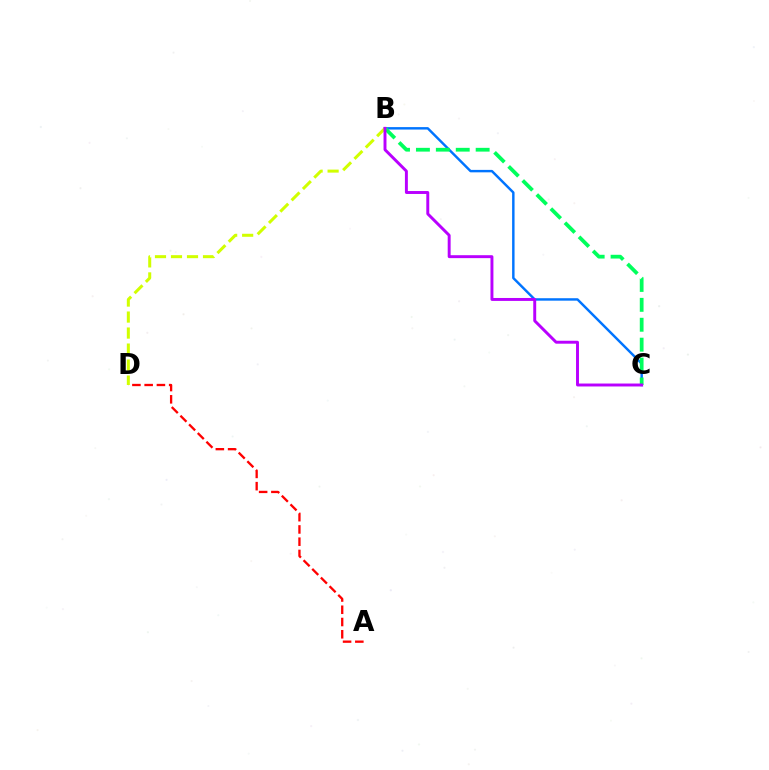{('A', 'D'): [{'color': '#ff0000', 'line_style': 'dashed', 'thickness': 1.66}], ('B', 'C'): [{'color': '#0074ff', 'line_style': 'solid', 'thickness': 1.76}, {'color': '#00ff5c', 'line_style': 'dashed', 'thickness': 2.71}, {'color': '#b900ff', 'line_style': 'solid', 'thickness': 2.11}], ('B', 'D'): [{'color': '#d1ff00', 'line_style': 'dashed', 'thickness': 2.17}]}